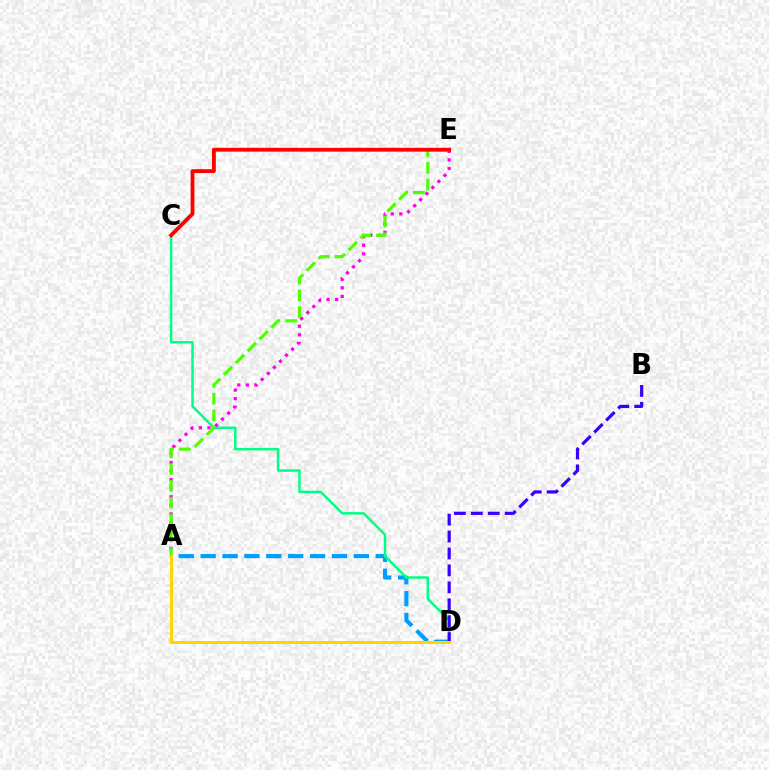{('A', 'D'): [{'color': '#009eff', 'line_style': 'dashed', 'thickness': 2.97}, {'color': '#ffd500', 'line_style': 'solid', 'thickness': 2.14}], ('C', 'D'): [{'color': '#00ff86', 'line_style': 'solid', 'thickness': 1.78}], ('A', 'E'): [{'color': '#ff00ed', 'line_style': 'dotted', 'thickness': 2.33}, {'color': '#4fff00', 'line_style': 'dashed', 'thickness': 2.28}], ('B', 'D'): [{'color': '#3700ff', 'line_style': 'dashed', 'thickness': 2.3}], ('C', 'E'): [{'color': '#ff0000', 'line_style': 'solid', 'thickness': 2.76}]}